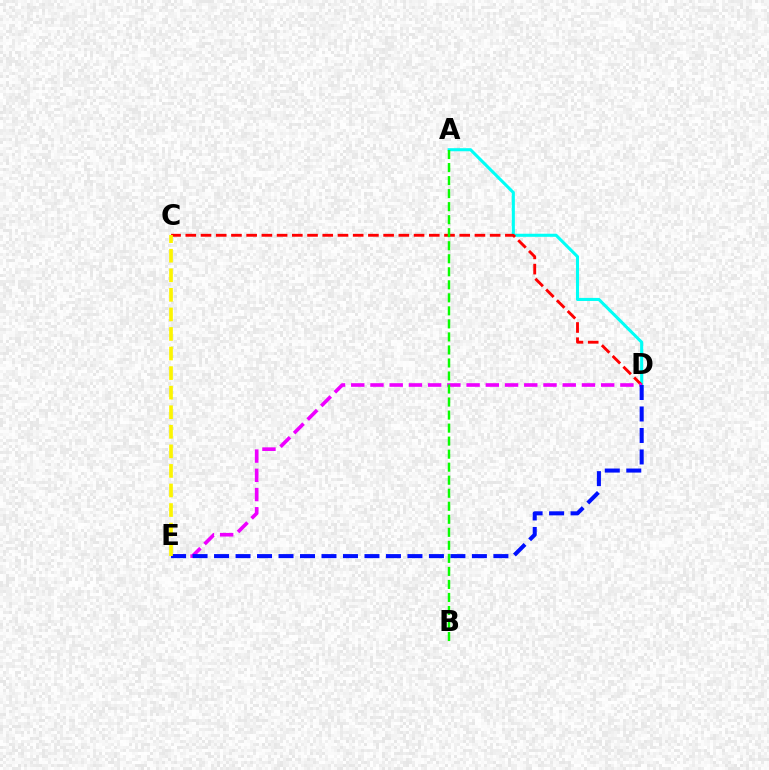{('A', 'D'): [{'color': '#00fff6', 'line_style': 'solid', 'thickness': 2.21}], ('C', 'D'): [{'color': '#ff0000', 'line_style': 'dashed', 'thickness': 2.07}], ('D', 'E'): [{'color': '#ee00ff', 'line_style': 'dashed', 'thickness': 2.61}, {'color': '#0010ff', 'line_style': 'dashed', 'thickness': 2.92}], ('C', 'E'): [{'color': '#fcf500', 'line_style': 'dashed', 'thickness': 2.66}], ('A', 'B'): [{'color': '#08ff00', 'line_style': 'dashed', 'thickness': 1.77}]}